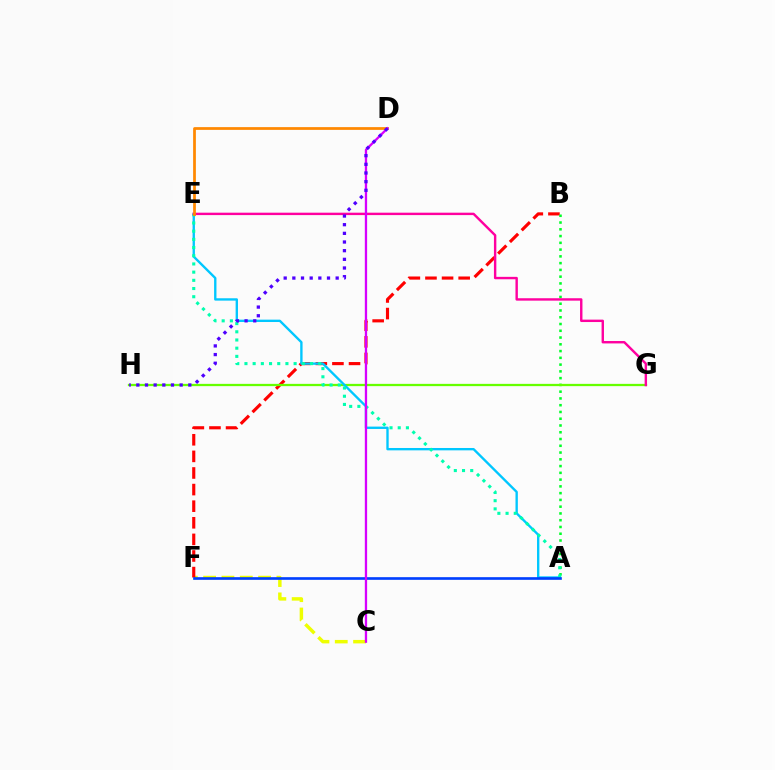{('C', 'F'): [{'color': '#eeff00', 'line_style': 'dashed', 'thickness': 2.49}], ('B', 'F'): [{'color': '#ff0000', 'line_style': 'dashed', 'thickness': 2.26}], ('A', 'B'): [{'color': '#00ff27', 'line_style': 'dotted', 'thickness': 1.84}], ('G', 'H'): [{'color': '#66ff00', 'line_style': 'solid', 'thickness': 1.64}], ('A', 'E'): [{'color': '#00c7ff', 'line_style': 'solid', 'thickness': 1.7}, {'color': '#00ffaf', 'line_style': 'dotted', 'thickness': 2.23}], ('E', 'G'): [{'color': '#ff00a0', 'line_style': 'solid', 'thickness': 1.73}], ('A', 'F'): [{'color': '#003fff', 'line_style': 'solid', 'thickness': 1.91}], ('D', 'E'): [{'color': '#ff8800', 'line_style': 'solid', 'thickness': 1.97}], ('C', 'D'): [{'color': '#d600ff', 'line_style': 'solid', 'thickness': 1.66}], ('D', 'H'): [{'color': '#4f00ff', 'line_style': 'dotted', 'thickness': 2.35}]}